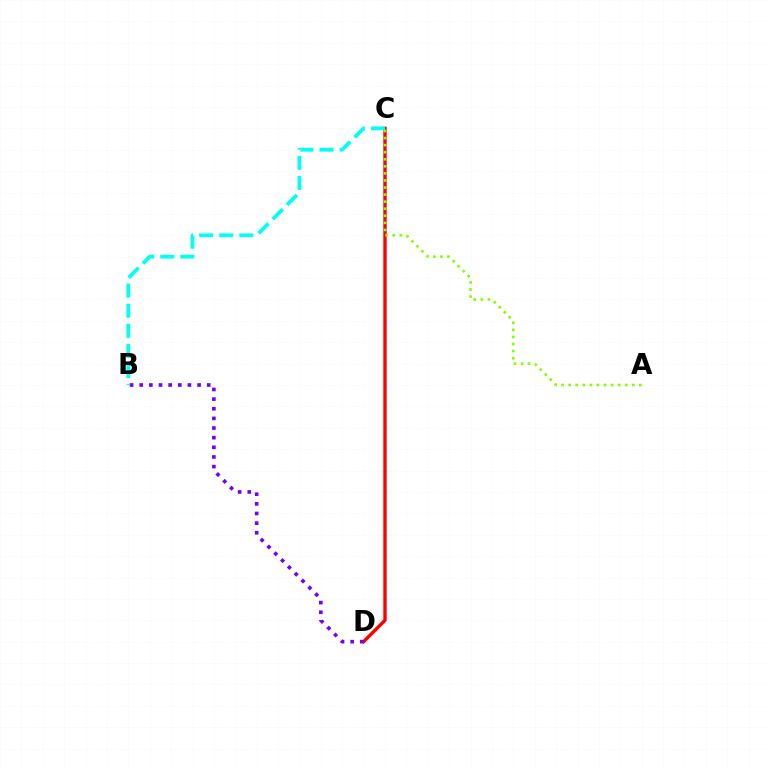{('C', 'D'): [{'color': '#ff0000', 'line_style': 'solid', 'thickness': 2.44}], ('A', 'C'): [{'color': '#84ff00', 'line_style': 'dotted', 'thickness': 1.92}], ('B', 'D'): [{'color': '#7200ff', 'line_style': 'dotted', 'thickness': 2.62}], ('B', 'C'): [{'color': '#00fff6', 'line_style': 'dashed', 'thickness': 2.73}]}